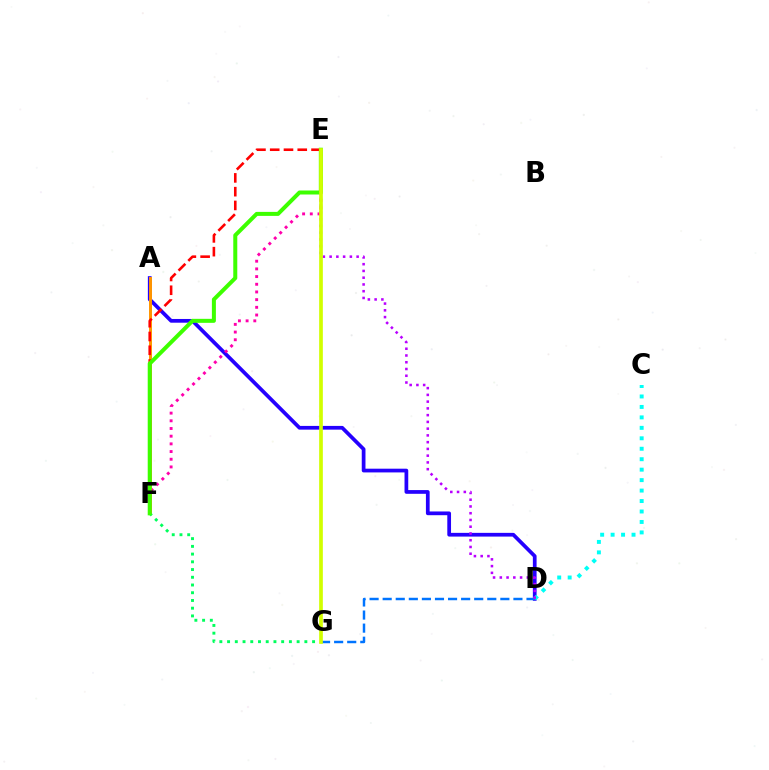{('A', 'D'): [{'color': '#2500ff', 'line_style': 'solid', 'thickness': 2.68}], ('D', 'G'): [{'color': '#0074ff', 'line_style': 'dashed', 'thickness': 1.78}], ('E', 'F'): [{'color': '#ff00ac', 'line_style': 'dotted', 'thickness': 2.09}, {'color': '#ff0000', 'line_style': 'dashed', 'thickness': 1.87}, {'color': '#3dff00', 'line_style': 'solid', 'thickness': 2.88}], ('A', 'F'): [{'color': '#ff9400', 'line_style': 'solid', 'thickness': 2.14}], ('F', 'G'): [{'color': '#00ff5c', 'line_style': 'dotted', 'thickness': 2.1}], ('C', 'D'): [{'color': '#00fff6', 'line_style': 'dotted', 'thickness': 2.84}], ('D', 'E'): [{'color': '#b900ff', 'line_style': 'dotted', 'thickness': 1.83}], ('E', 'G'): [{'color': '#d1ff00', 'line_style': 'solid', 'thickness': 2.65}]}